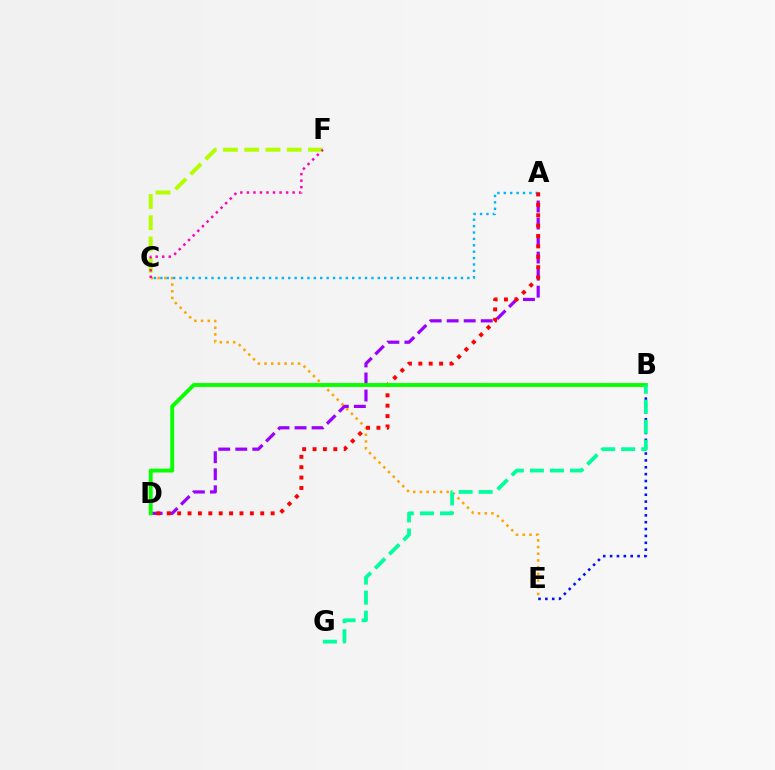{('C', 'F'): [{'color': '#b3ff00', 'line_style': 'dashed', 'thickness': 2.89}, {'color': '#ff00bd', 'line_style': 'dotted', 'thickness': 1.78}], ('C', 'E'): [{'color': '#ffa500', 'line_style': 'dotted', 'thickness': 1.82}], ('B', 'E'): [{'color': '#0010ff', 'line_style': 'dotted', 'thickness': 1.87}], ('A', 'D'): [{'color': '#9b00ff', 'line_style': 'dashed', 'thickness': 2.31}, {'color': '#ff0000', 'line_style': 'dotted', 'thickness': 2.82}], ('A', 'C'): [{'color': '#00b5ff', 'line_style': 'dotted', 'thickness': 1.74}], ('B', 'D'): [{'color': '#08ff00', 'line_style': 'solid', 'thickness': 2.8}], ('B', 'G'): [{'color': '#00ff9d', 'line_style': 'dashed', 'thickness': 2.72}]}